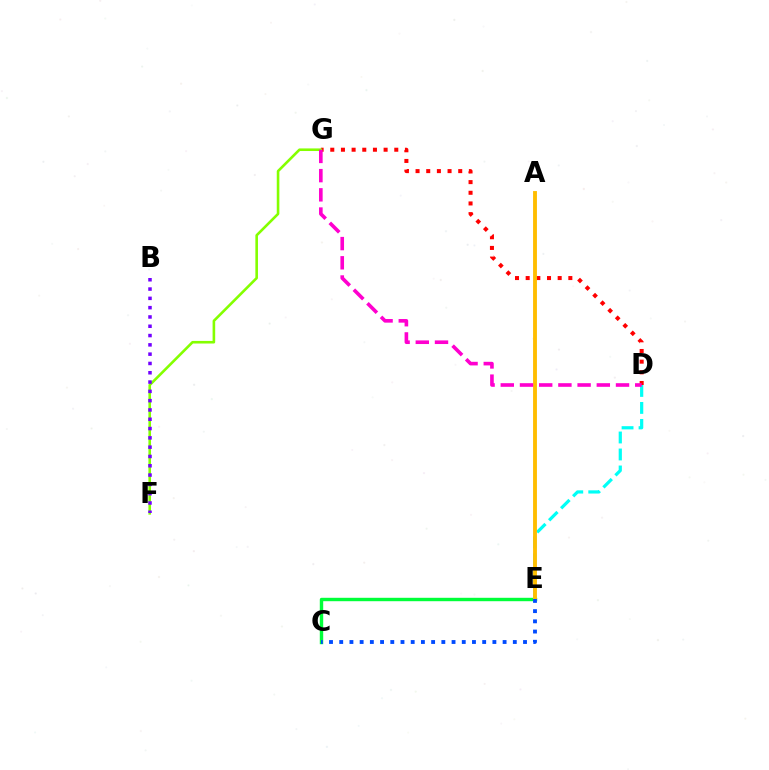{('C', 'E'): [{'color': '#00ff39', 'line_style': 'solid', 'thickness': 2.45}, {'color': '#004bff', 'line_style': 'dotted', 'thickness': 2.77}], ('D', 'E'): [{'color': '#00fff6', 'line_style': 'dashed', 'thickness': 2.31}], ('D', 'G'): [{'color': '#ff0000', 'line_style': 'dotted', 'thickness': 2.9}, {'color': '#ff00cf', 'line_style': 'dashed', 'thickness': 2.61}], ('F', 'G'): [{'color': '#84ff00', 'line_style': 'solid', 'thickness': 1.87}], ('A', 'E'): [{'color': '#ffbd00', 'line_style': 'solid', 'thickness': 2.78}], ('B', 'F'): [{'color': '#7200ff', 'line_style': 'dotted', 'thickness': 2.53}]}